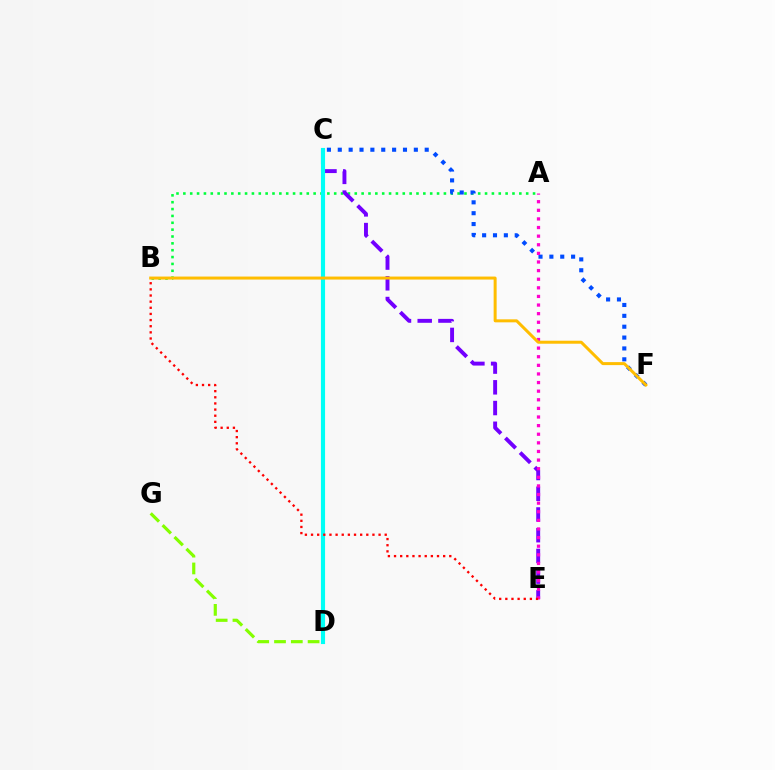{('A', 'B'): [{'color': '#00ff39', 'line_style': 'dotted', 'thickness': 1.86}], ('C', 'F'): [{'color': '#004bff', 'line_style': 'dotted', 'thickness': 2.95}], ('C', 'E'): [{'color': '#7200ff', 'line_style': 'dashed', 'thickness': 2.82}], ('C', 'D'): [{'color': '#00fff6', 'line_style': 'solid', 'thickness': 2.97}], ('A', 'E'): [{'color': '#ff00cf', 'line_style': 'dotted', 'thickness': 2.34}], ('B', 'E'): [{'color': '#ff0000', 'line_style': 'dotted', 'thickness': 1.67}], ('D', 'G'): [{'color': '#84ff00', 'line_style': 'dashed', 'thickness': 2.28}], ('B', 'F'): [{'color': '#ffbd00', 'line_style': 'solid', 'thickness': 2.16}]}